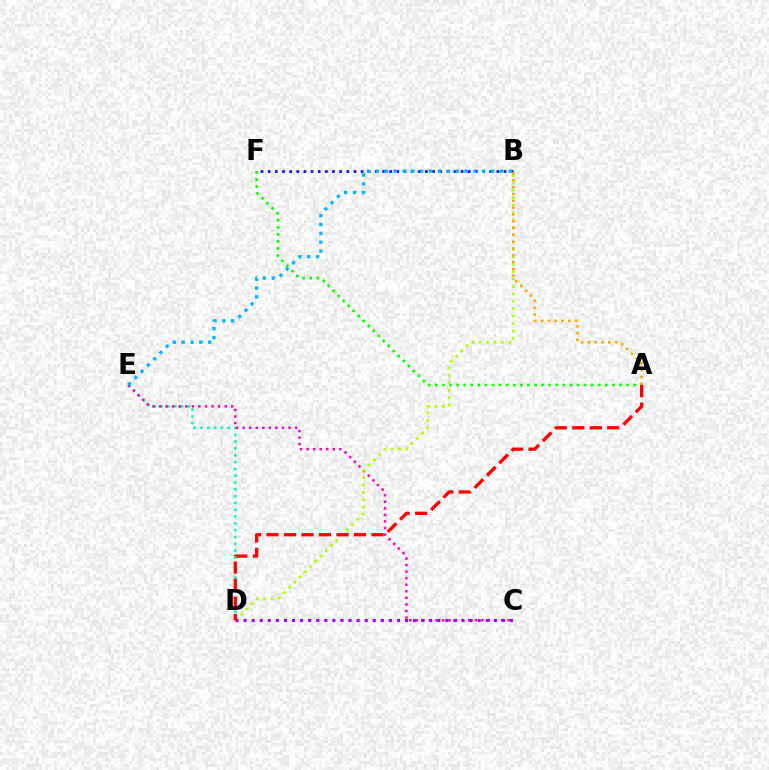{('D', 'E'): [{'color': '#00ff9d', 'line_style': 'dotted', 'thickness': 1.85}], ('B', 'F'): [{'color': '#0010ff', 'line_style': 'dotted', 'thickness': 1.94}], ('A', 'F'): [{'color': '#08ff00', 'line_style': 'dotted', 'thickness': 1.92}], ('C', 'E'): [{'color': '#ff00bd', 'line_style': 'dotted', 'thickness': 1.78}], ('B', 'D'): [{'color': '#b3ff00', 'line_style': 'dotted', 'thickness': 2.01}], ('C', 'D'): [{'color': '#9b00ff', 'line_style': 'dotted', 'thickness': 2.19}], ('A', 'B'): [{'color': '#ffa500', 'line_style': 'dotted', 'thickness': 1.85}], ('A', 'D'): [{'color': '#ff0000', 'line_style': 'dashed', 'thickness': 2.38}], ('B', 'E'): [{'color': '#00b5ff', 'line_style': 'dotted', 'thickness': 2.41}]}